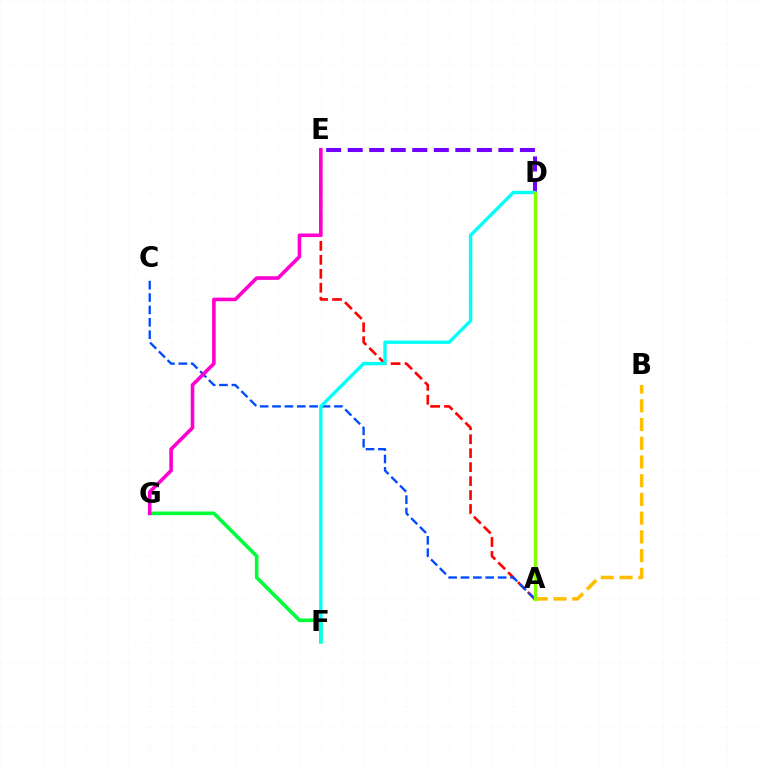{('D', 'E'): [{'color': '#7200ff', 'line_style': 'dashed', 'thickness': 2.92}], ('A', 'B'): [{'color': '#ffbd00', 'line_style': 'dashed', 'thickness': 2.54}], ('A', 'E'): [{'color': '#ff0000', 'line_style': 'dashed', 'thickness': 1.9}], ('F', 'G'): [{'color': '#00ff39', 'line_style': 'solid', 'thickness': 2.6}], ('A', 'C'): [{'color': '#004bff', 'line_style': 'dashed', 'thickness': 1.68}], ('D', 'F'): [{'color': '#00fff6', 'line_style': 'solid', 'thickness': 2.41}], ('A', 'D'): [{'color': '#84ff00', 'line_style': 'solid', 'thickness': 2.43}], ('E', 'G'): [{'color': '#ff00cf', 'line_style': 'solid', 'thickness': 2.6}]}